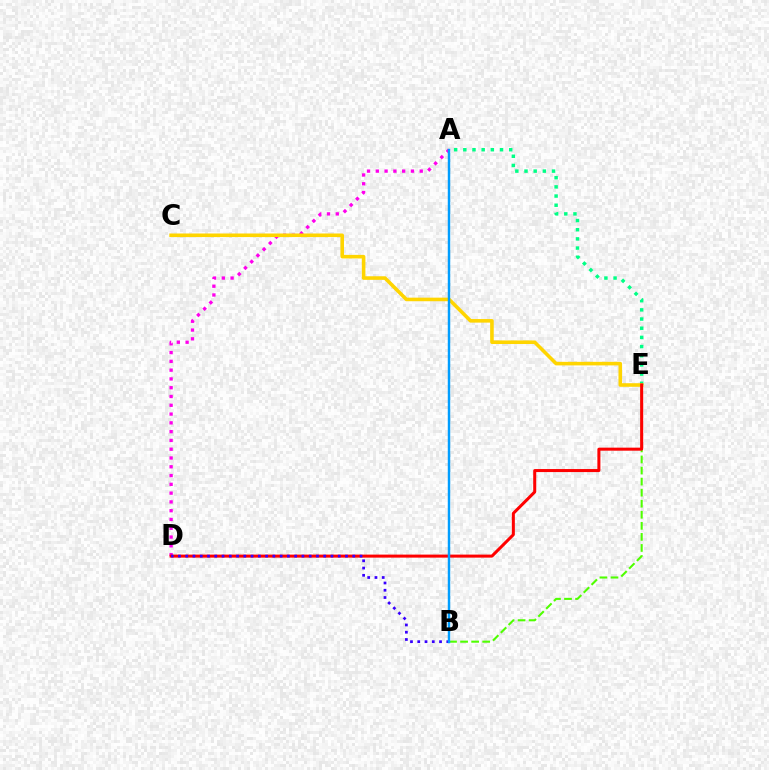{('B', 'E'): [{'color': '#4fff00', 'line_style': 'dashed', 'thickness': 1.5}], ('A', 'D'): [{'color': '#ff00ed', 'line_style': 'dotted', 'thickness': 2.39}], ('A', 'E'): [{'color': '#00ff86', 'line_style': 'dotted', 'thickness': 2.49}], ('C', 'E'): [{'color': '#ffd500', 'line_style': 'solid', 'thickness': 2.58}], ('D', 'E'): [{'color': '#ff0000', 'line_style': 'solid', 'thickness': 2.18}], ('B', 'D'): [{'color': '#3700ff', 'line_style': 'dotted', 'thickness': 1.97}], ('A', 'B'): [{'color': '#009eff', 'line_style': 'solid', 'thickness': 1.77}]}